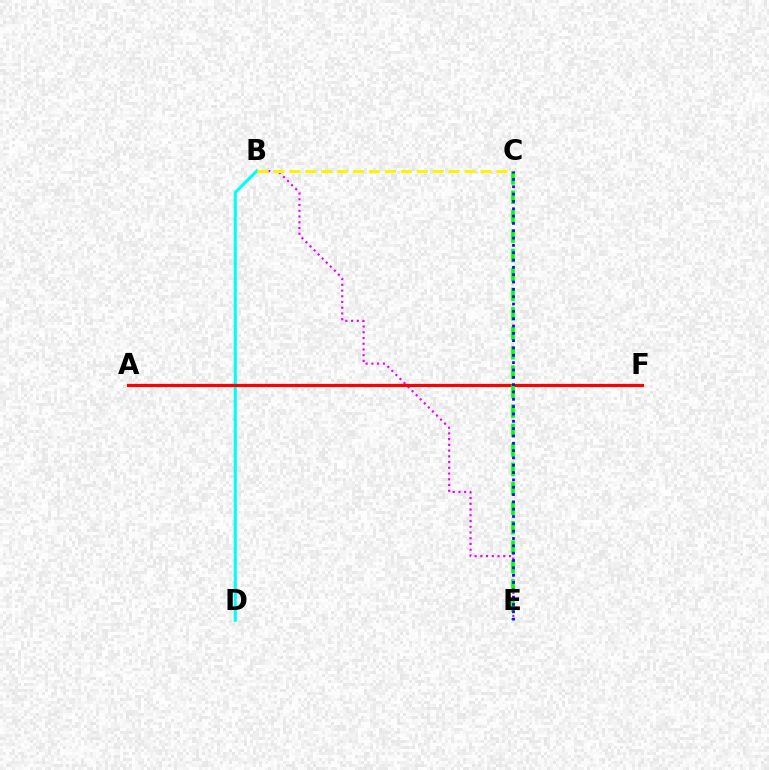{('B', 'E'): [{'color': '#ee00ff', 'line_style': 'dotted', 'thickness': 1.56}], ('B', 'D'): [{'color': '#00fff6', 'line_style': 'solid', 'thickness': 2.23}], ('A', 'F'): [{'color': '#ff0000', 'line_style': 'solid', 'thickness': 2.3}], ('C', 'E'): [{'color': '#08ff00', 'line_style': 'dashed', 'thickness': 2.64}, {'color': '#0010ff', 'line_style': 'dotted', 'thickness': 1.99}], ('B', 'C'): [{'color': '#fcf500', 'line_style': 'dashed', 'thickness': 2.16}]}